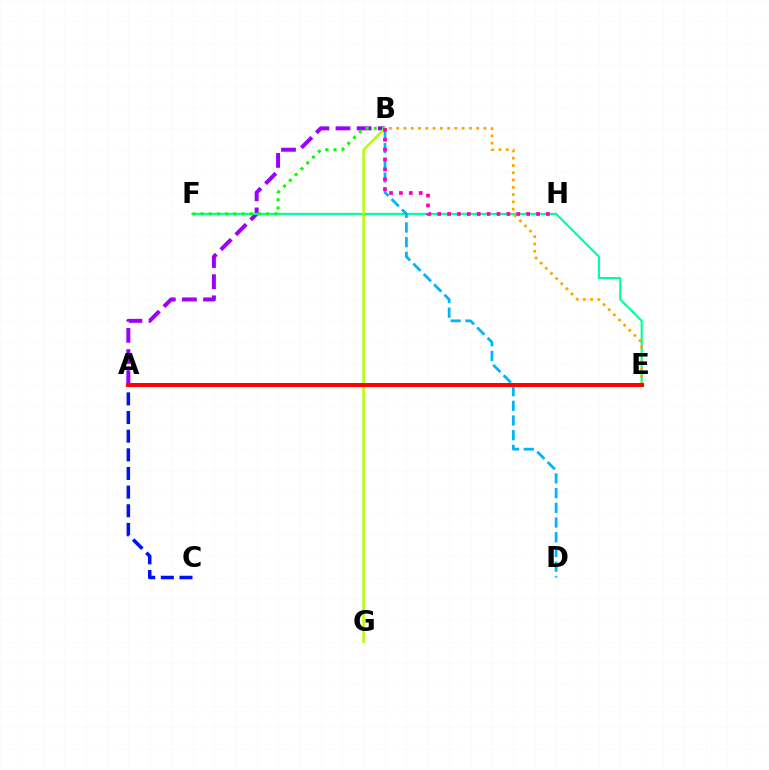{('A', 'B'): [{'color': '#9b00ff', 'line_style': 'dashed', 'thickness': 2.87}], ('A', 'C'): [{'color': '#0010ff', 'line_style': 'dashed', 'thickness': 2.53}], ('E', 'F'): [{'color': '#00ff9d', 'line_style': 'solid', 'thickness': 1.54}], ('B', 'D'): [{'color': '#00b5ff', 'line_style': 'dashed', 'thickness': 2.0}], ('B', 'F'): [{'color': '#08ff00', 'line_style': 'dotted', 'thickness': 2.23}], ('B', 'G'): [{'color': '#b3ff00', 'line_style': 'solid', 'thickness': 1.8}], ('B', 'E'): [{'color': '#ffa500', 'line_style': 'dotted', 'thickness': 1.98}], ('B', 'H'): [{'color': '#ff00bd', 'line_style': 'dotted', 'thickness': 2.69}], ('A', 'E'): [{'color': '#ff0000', 'line_style': 'solid', 'thickness': 2.86}]}